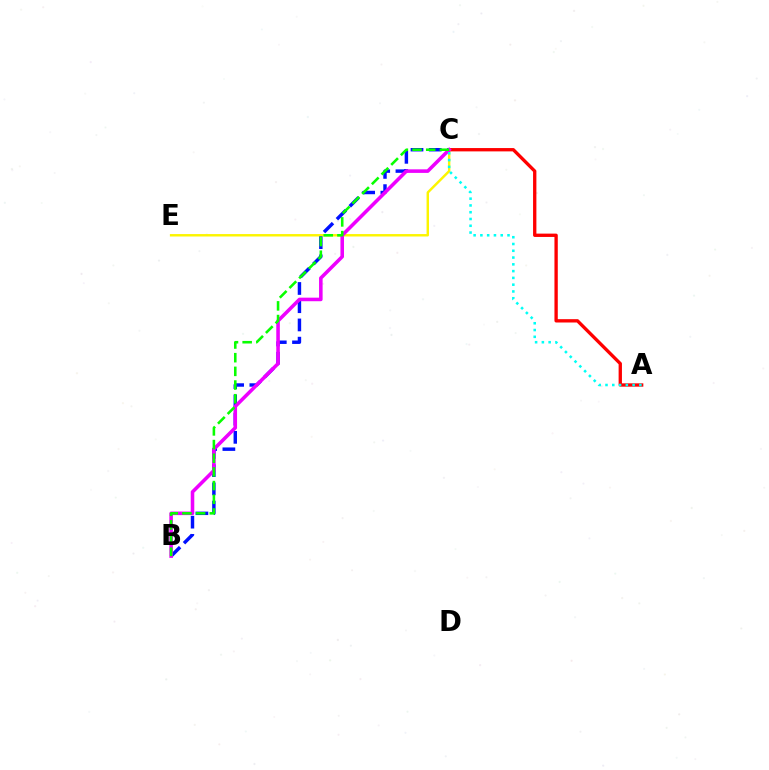{('C', 'E'): [{'color': '#fcf500', 'line_style': 'solid', 'thickness': 1.75}], ('A', 'C'): [{'color': '#ff0000', 'line_style': 'solid', 'thickness': 2.4}, {'color': '#00fff6', 'line_style': 'dotted', 'thickness': 1.84}], ('B', 'C'): [{'color': '#0010ff', 'line_style': 'dashed', 'thickness': 2.48}, {'color': '#ee00ff', 'line_style': 'solid', 'thickness': 2.56}, {'color': '#08ff00', 'line_style': 'dashed', 'thickness': 1.86}]}